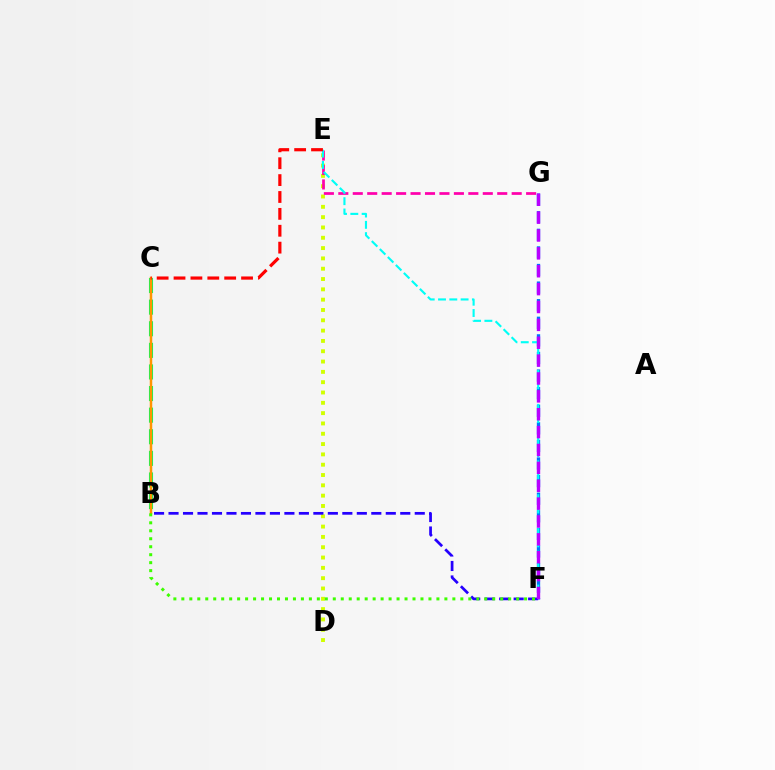{('D', 'E'): [{'color': '#d1ff00', 'line_style': 'dotted', 'thickness': 2.8}], ('B', 'C'): [{'color': '#00ff5c', 'line_style': 'dashed', 'thickness': 2.93}, {'color': '#ff9400', 'line_style': 'solid', 'thickness': 1.79}], ('E', 'G'): [{'color': '#ff00ac', 'line_style': 'dashed', 'thickness': 1.96}], ('F', 'G'): [{'color': '#0074ff', 'line_style': 'dashed', 'thickness': 2.39}, {'color': '#b900ff', 'line_style': 'dashed', 'thickness': 2.43}], ('E', 'F'): [{'color': '#00fff6', 'line_style': 'dashed', 'thickness': 1.53}], ('B', 'F'): [{'color': '#2500ff', 'line_style': 'dashed', 'thickness': 1.97}, {'color': '#3dff00', 'line_style': 'dotted', 'thickness': 2.17}], ('C', 'E'): [{'color': '#ff0000', 'line_style': 'dashed', 'thickness': 2.29}]}